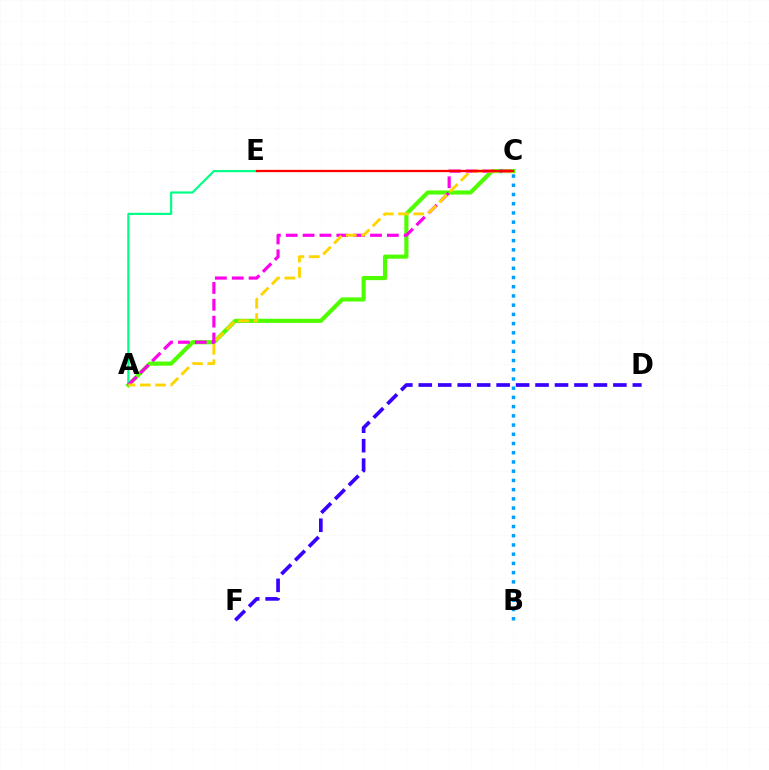{('A', 'C'): [{'color': '#4fff00', 'line_style': 'solid', 'thickness': 2.98}, {'color': '#ff00ed', 'line_style': 'dashed', 'thickness': 2.29}, {'color': '#ffd500', 'line_style': 'dashed', 'thickness': 2.08}], ('A', 'E'): [{'color': '#00ff86', 'line_style': 'solid', 'thickness': 1.56}], ('B', 'C'): [{'color': '#009eff', 'line_style': 'dotted', 'thickness': 2.51}], ('C', 'E'): [{'color': '#ff0000', 'line_style': 'solid', 'thickness': 1.66}], ('D', 'F'): [{'color': '#3700ff', 'line_style': 'dashed', 'thickness': 2.64}]}